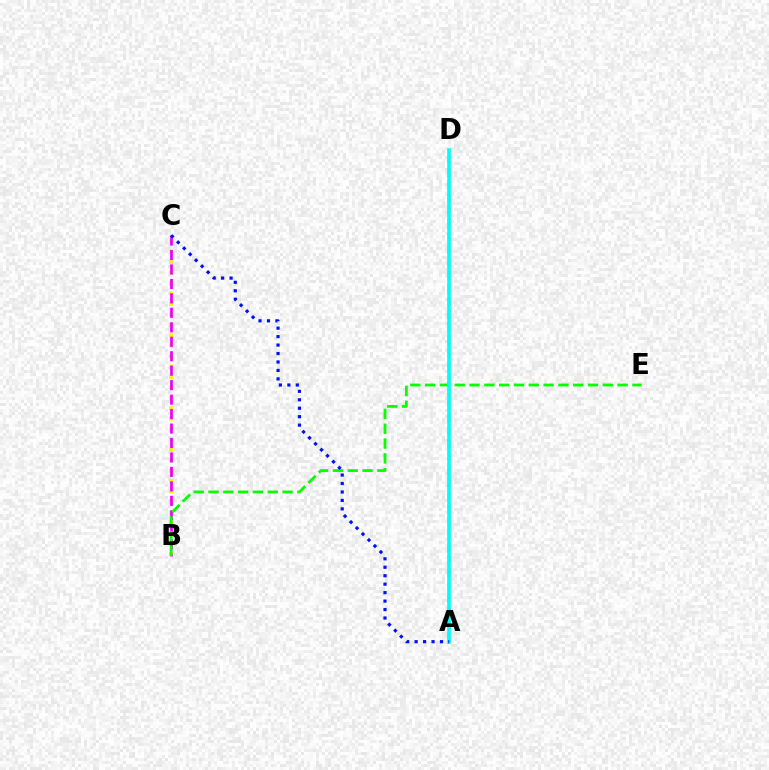{('A', 'D'): [{'color': '#ff0000', 'line_style': 'dashed', 'thickness': 1.76}, {'color': '#00fff6', 'line_style': 'solid', 'thickness': 2.59}], ('B', 'C'): [{'color': '#fcf500', 'line_style': 'dotted', 'thickness': 2.83}, {'color': '#ee00ff', 'line_style': 'dashed', 'thickness': 1.96}], ('B', 'E'): [{'color': '#08ff00', 'line_style': 'dashed', 'thickness': 2.01}], ('A', 'C'): [{'color': '#0010ff', 'line_style': 'dotted', 'thickness': 2.3}]}